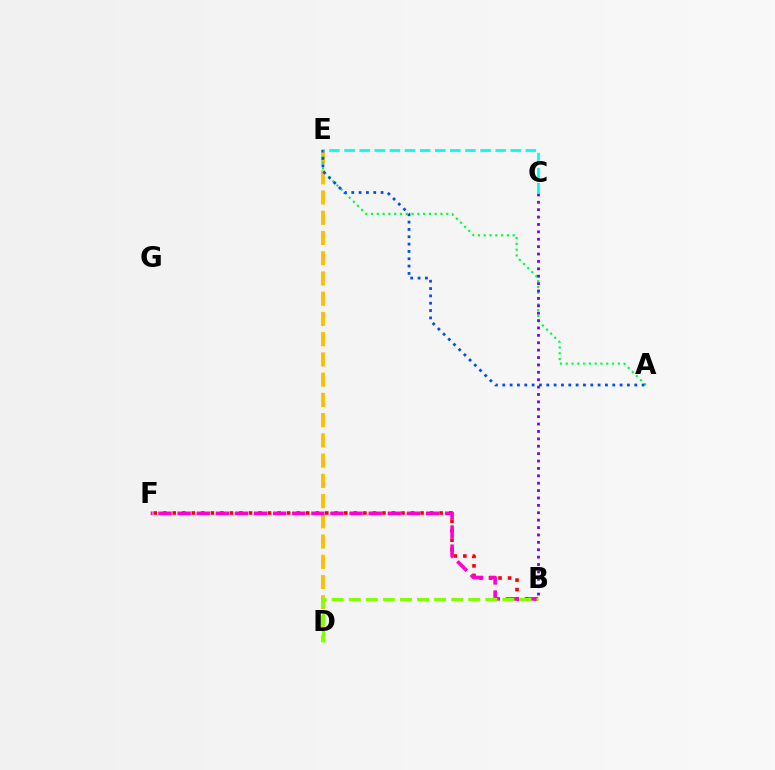{('B', 'F'): [{'color': '#ff0000', 'line_style': 'dotted', 'thickness': 2.59}, {'color': '#ff00cf', 'line_style': 'dashed', 'thickness': 2.6}], ('D', 'E'): [{'color': '#ffbd00', 'line_style': 'dashed', 'thickness': 2.75}], ('A', 'E'): [{'color': '#00ff39', 'line_style': 'dotted', 'thickness': 1.57}, {'color': '#004bff', 'line_style': 'dotted', 'thickness': 1.99}], ('B', 'C'): [{'color': '#7200ff', 'line_style': 'dotted', 'thickness': 2.01}], ('C', 'E'): [{'color': '#00fff6', 'line_style': 'dashed', 'thickness': 2.05}], ('B', 'D'): [{'color': '#84ff00', 'line_style': 'dashed', 'thickness': 2.32}]}